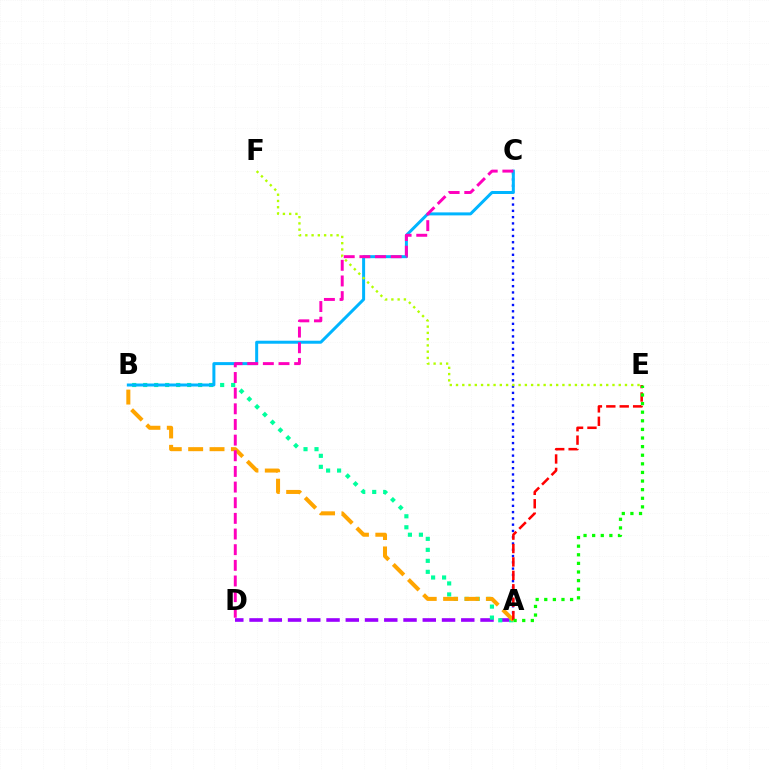{('A', 'C'): [{'color': '#0010ff', 'line_style': 'dotted', 'thickness': 1.71}], ('A', 'D'): [{'color': '#9b00ff', 'line_style': 'dashed', 'thickness': 2.61}], ('A', 'B'): [{'color': '#00ff9d', 'line_style': 'dotted', 'thickness': 2.99}, {'color': '#ffa500', 'line_style': 'dashed', 'thickness': 2.9}], ('B', 'C'): [{'color': '#00b5ff', 'line_style': 'solid', 'thickness': 2.16}], ('C', 'D'): [{'color': '#ff00bd', 'line_style': 'dashed', 'thickness': 2.13}], ('E', 'F'): [{'color': '#b3ff00', 'line_style': 'dotted', 'thickness': 1.7}], ('A', 'E'): [{'color': '#ff0000', 'line_style': 'dashed', 'thickness': 1.82}, {'color': '#08ff00', 'line_style': 'dotted', 'thickness': 2.34}]}